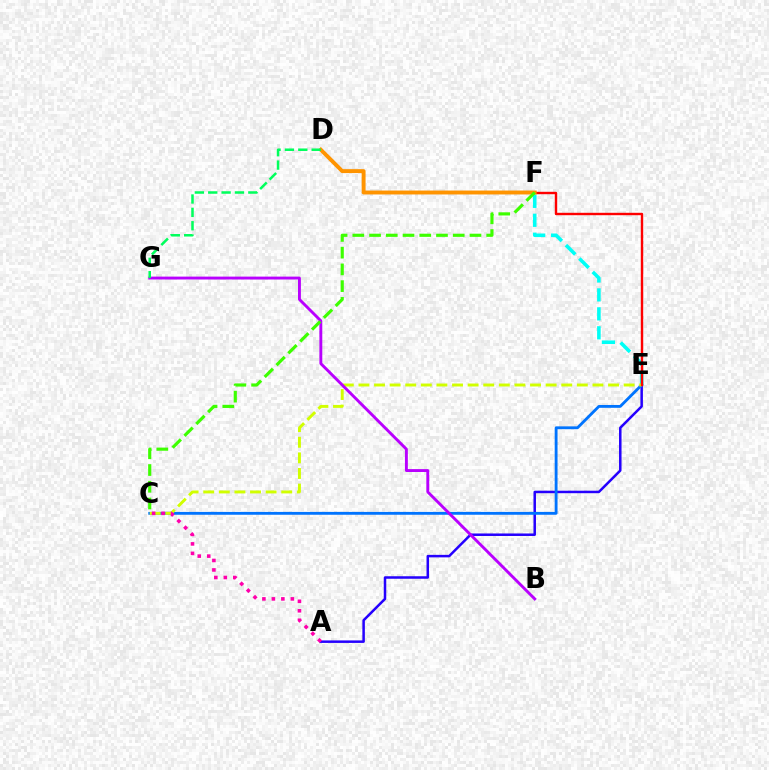{('A', 'E'): [{'color': '#2500ff', 'line_style': 'solid', 'thickness': 1.8}], ('E', 'F'): [{'color': '#00fff6', 'line_style': 'dashed', 'thickness': 2.57}, {'color': '#ff0000', 'line_style': 'solid', 'thickness': 1.73}], ('C', 'E'): [{'color': '#0074ff', 'line_style': 'solid', 'thickness': 2.04}, {'color': '#d1ff00', 'line_style': 'dashed', 'thickness': 2.12}], ('D', 'F'): [{'color': '#ff9400', 'line_style': 'solid', 'thickness': 2.82}], ('B', 'G'): [{'color': '#b900ff', 'line_style': 'solid', 'thickness': 2.08}], ('A', 'C'): [{'color': '#ff00ac', 'line_style': 'dotted', 'thickness': 2.58}], ('D', 'G'): [{'color': '#00ff5c', 'line_style': 'dashed', 'thickness': 1.82}], ('C', 'F'): [{'color': '#3dff00', 'line_style': 'dashed', 'thickness': 2.27}]}